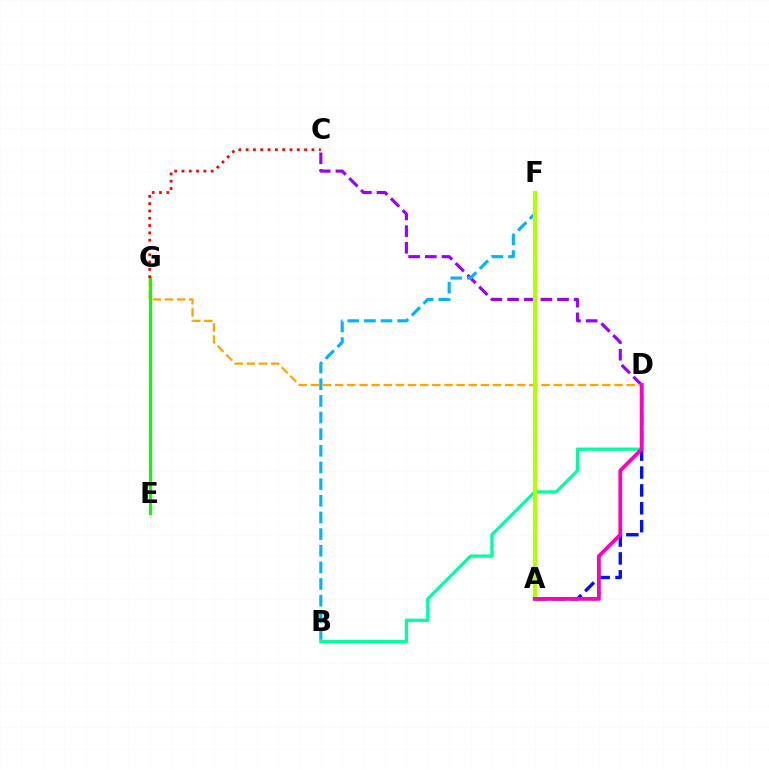{('A', 'D'): [{'color': '#0010ff', 'line_style': 'dashed', 'thickness': 2.43}, {'color': '#ff00bd', 'line_style': 'solid', 'thickness': 2.72}], ('B', 'D'): [{'color': '#00ff9d', 'line_style': 'solid', 'thickness': 2.35}], ('C', 'D'): [{'color': '#9b00ff', 'line_style': 'dashed', 'thickness': 2.26}], ('D', 'G'): [{'color': '#ffa500', 'line_style': 'dashed', 'thickness': 1.65}], ('B', 'F'): [{'color': '#00b5ff', 'line_style': 'dashed', 'thickness': 2.26}], ('E', 'G'): [{'color': '#08ff00', 'line_style': 'solid', 'thickness': 2.29}], ('C', 'G'): [{'color': '#ff0000', 'line_style': 'dotted', 'thickness': 1.98}], ('A', 'F'): [{'color': '#b3ff00', 'line_style': 'solid', 'thickness': 3.0}]}